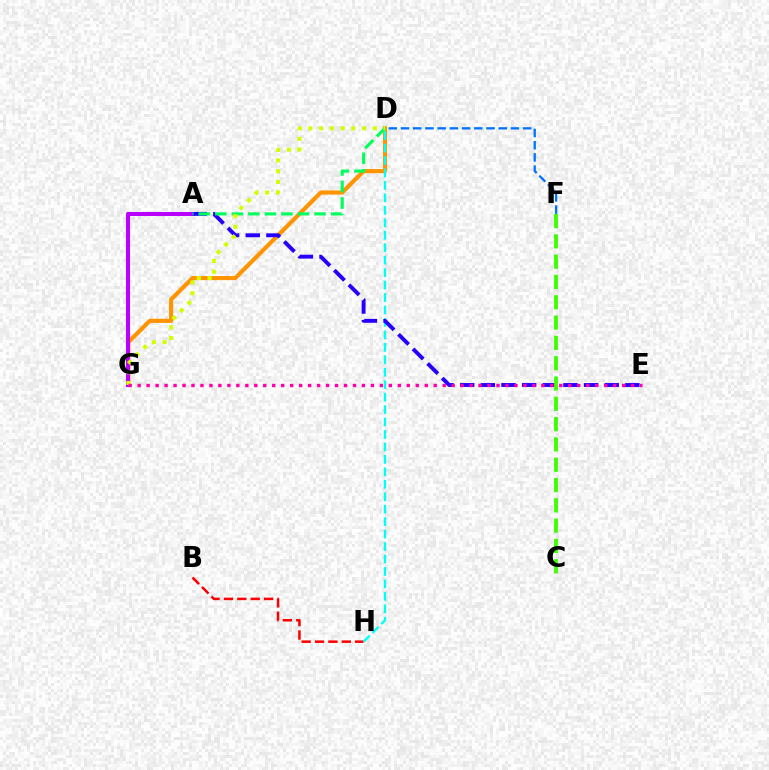{('B', 'H'): [{'color': '#ff0000', 'line_style': 'dashed', 'thickness': 1.82}], ('D', 'G'): [{'color': '#ff9400', 'line_style': 'solid', 'thickness': 2.98}, {'color': '#d1ff00', 'line_style': 'dotted', 'thickness': 2.92}], ('D', 'H'): [{'color': '#00fff6', 'line_style': 'dashed', 'thickness': 1.69}], ('A', 'G'): [{'color': '#b900ff', 'line_style': 'solid', 'thickness': 2.91}], ('A', 'E'): [{'color': '#2500ff', 'line_style': 'dashed', 'thickness': 2.8}], ('A', 'D'): [{'color': '#00ff5c', 'line_style': 'dashed', 'thickness': 2.25}], ('C', 'F'): [{'color': '#3dff00', 'line_style': 'dashed', 'thickness': 2.76}], ('D', 'F'): [{'color': '#0074ff', 'line_style': 'dashed', 'thickness': 1.66}], ('E', 'G'): [{'color': '#ff00ac', 'line_style': 'dotted', 'thickness': 2.44}]}